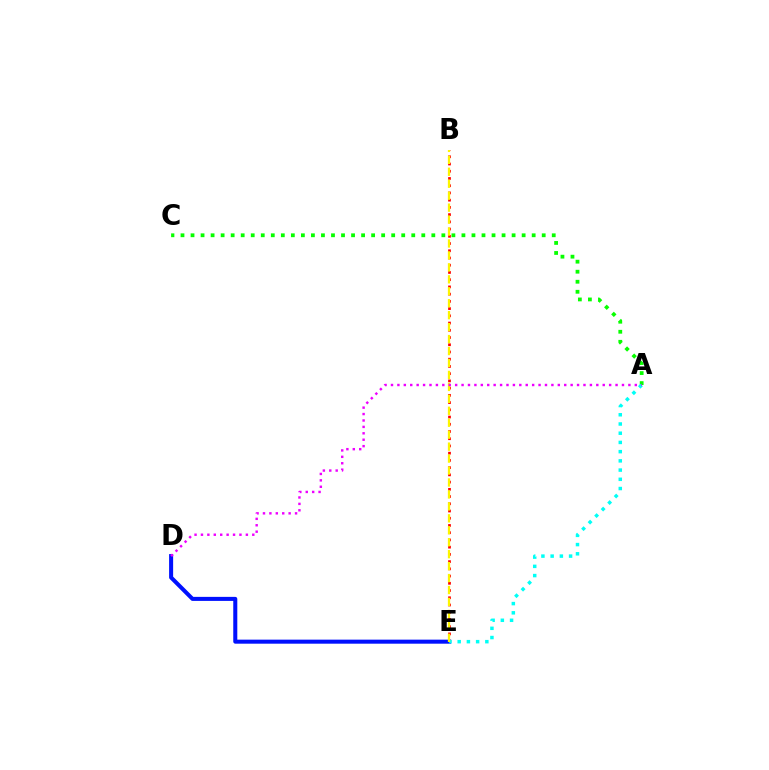{('B', 'E'): [{'color': '#ff0000', 'line_style': 'dotted', 'thickness': 1.96}, {'color': '#fcf500', 'line_style': 'dashed', 'thickness': 1.62}], ('D', 'E'): [{'color': '#0010ff', 'line_style': 'solid', 'thickness': 2.91}], ('A', 'C'): [{'color': '#08ff00', 'line_style': 'dotted', 'thickness': 2.73}], ('A', 'E'): [{'color': '#00fff6', 'line_style': 'dotted', 'thickness': 2.51}], ('A', 'D'): [{'color': '#ee00ff', 'line_style': 'dotted', 'thickness': 1.74}]}